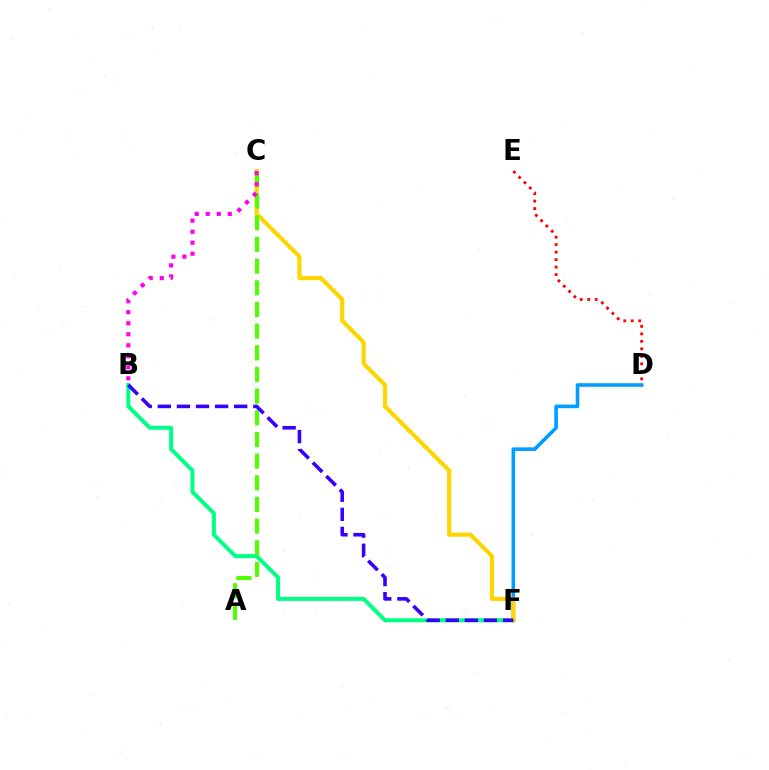{('B', 'F'): [{'color': '#00ff86', 'line_style': 'solid', 'thickness': 2.88}, {'color': '#3700ff', 'line_style': 'dashed', 'thickness': 2.59}], ('D', 'F'): [{'color': '#009eff', 'line_style': 'solid', 'thickness': 2.6}], ('C', 'F'): [{'color': '#ffd500', 'line_style': 'solid', 'thickness': 3.0}], ('D', 'E'): [{'color': '#ff0000', 'line_style': 'dotted', 'thickness': 2.03}], ('A', 'C'): [{'color': '#4fff00', 'line_style': 'dashed', 'thickness': 2.94}], ('B', 'C'): [{'color': '#ff00ed', 'line_style': 'dotted', 'thickness': 2.99}]}